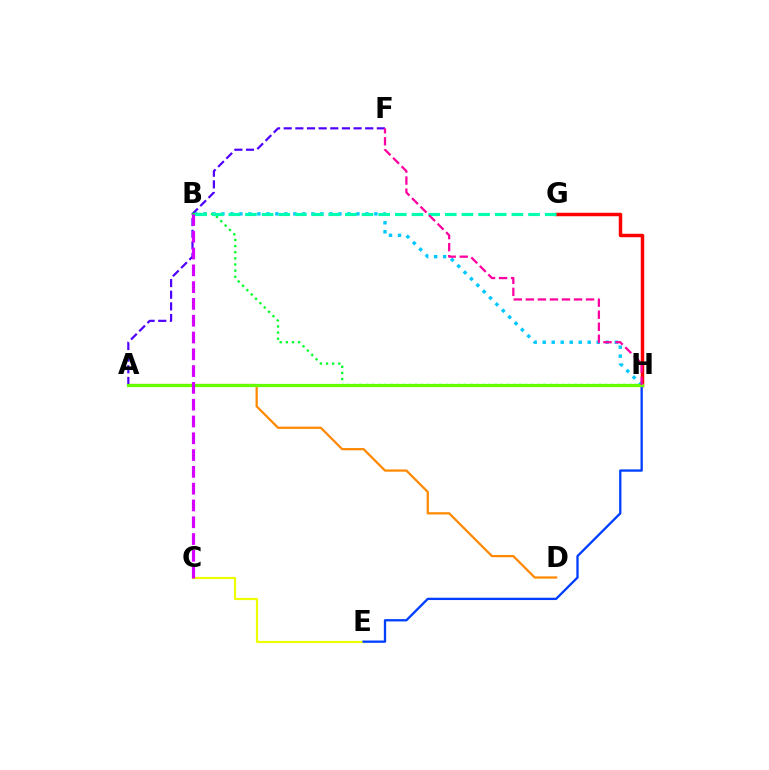{('A', 'D'): [{'color': '#ff8800', 'line_style': 'solid', 'thickness': 1.61}], ('G', 'H'): [{'color': '#ff0000', 'line_style': 'solid', 'thickness': 2.5}], ('B', 'H'): [{'color': '#00c7ff', 'line_style': 'dotted', 'thickness': 2.45}, {'color': '#00ff27', 'line_style': 'dotted', 'thickness': 1.67}], ('C', 'E'): [{'color': '#eeff00', 'line_style': 'solid', 'thickness': 1.58}], ('A', 'F'): [{'color': '#4f00ff', 'line_style': 'dashed', 'thickness': 1.58}], ('E', 'H'): [{'color': '#003fff', 'line_style': 'solid', 'thickness': 1.67}], ('B', 'G'): [{'color': '#00ffaf', 'line_style': 'dashed', 'thickness': 2.26}], ('A', 'H'): [{'color': '#66ff00', 'line_style': 'solid', 'thickness': 2.29}], ('B', 'C'): [{'color': '#d600ff', 'line_style': 'dashed', 'thickness': 2.28}], ('F', 'H'): [{'color': '#ff00a0', 'line_style': 'dashed', 'thickness': 1.64}]}